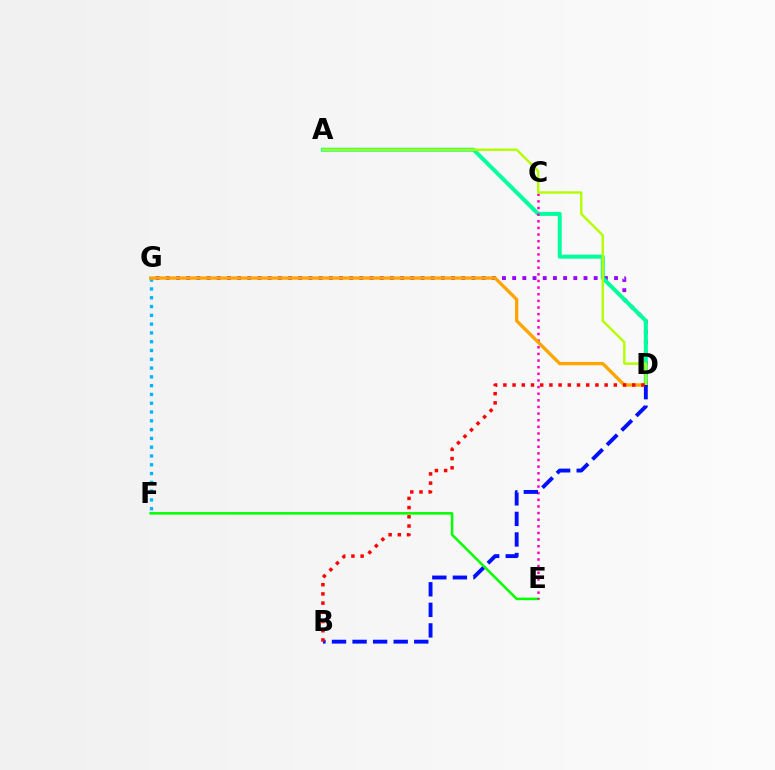{('E', 'F'): [{'color': '#08ff00', 'line_style': 'solid', 'thickness': 1.84}], ('F', 'G'): [{'color': '#00b5ff', 'line_style': 'dotted', 'thickness': 2.39}], ('D', 'G'): [{'color': '#9b00ff', 'line_style': 'dotted', 'thickness': 2.77}, {'color': '#ffa500', 'line_style': 'solid', 'thickness': 2.4}], ('A', 'D'): [{'color': '#00ff9d', 'line_style': 'solid', 'thickness': 2.88}, {'color': '#b3ff00', 'line_style': 'solid', 'thickness': 1.72}], ('C', 'E'): [{'color': '#ff00bd', 'line_style': 'dotted', 'thickness': 1.8}], ('B', 'D'): [{'color': '#0010ff', 'line_style': 'dashed', 'thickness': 2.79}, {'color': '#ff0000', 'line_style': 'dotted', 'thickness': 2.5}]}